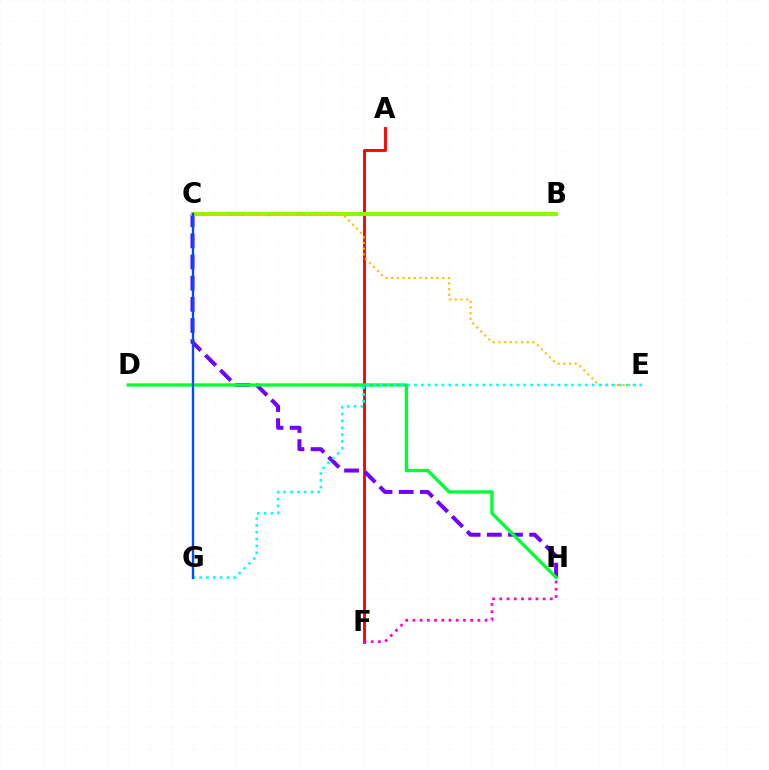{('A', 'F'): [{'color': '#ff0000', 'line_style': 'solid', 'thickness': 2.05}], ('C', 'H'): [{'color': '#7200ff', 'line_style': 'dashed', 'thickness': 2.88}], ('D', 'H'): [{'color': '#00ff39', 'line_style': 'solid', 'thickness': 2.42}], ('B', 'C'): [{'color': '#84ff00', 'line_style': 'solid', 'thickness': 2.91}], ('C', 'E'): [{'color': '#ffbd00', 'line_style': 'dotted', 'thickness': 1.54}], ('E', 'G'): [{'color': '#00fff6', 'line_style': 'dotted', 'thickness': 1.86}], ('F', 'H'): [{'color': '#ff00cf', 'line_style': 'dotted', 'thickness': 1.96}], ('C', 'G'): [{'color': '#004bff', 'line_style': 'solid', 'thickness': 1.67}]}